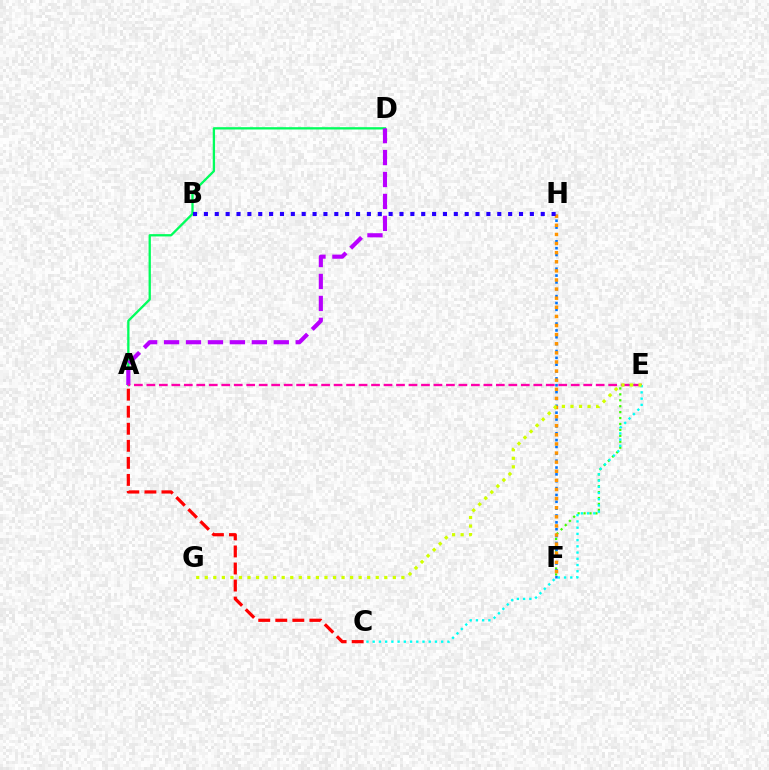{('E', 'F'): [{'color': '#3dff00', 'line_style': 'dotted', 'thickness': 1.61}], ('A', 'D'): [{'color': '#00ff5c', 'line_style': 'solid', 'thickness': 1.66}, {'color': '#b900ff', 'line_style': 'dashed', 'thickness': 2.98}], ('F', 'H'): [{'color': '#0074ff', 'line_style': 'dotted', 'thickness': 1.86}, {'color': '#ff9400', 'line_style': 'dotted', 'thickness': 2.47}], ('A', 'C'): [{'color': '#ff0000', 'line_style': 'dashed', 'thickness': 2.32}], ('B', 'H'): [{'color': '#2500ff', 'line_style': 'dotted', 'thickness': 2.95}], ('A', 'E'): [{'color': '#ff00ac', 'line_style': 'dashed', 'thickness': 1.7}], ('C', 'E'): [{'color': '#00fff6', 'line_style': 'dotted', 'thickness': 1.69}], ('E', 'G'): [{'color': '#d1ff00', 'line_style': 'dotted', 'thickness': 2.32}]}